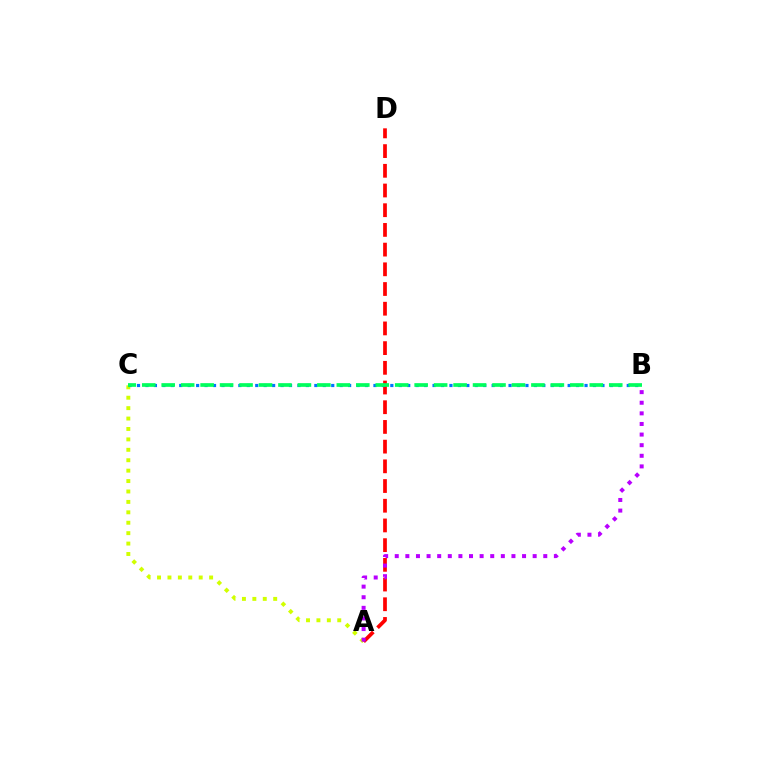{('A', 'C'): [{'color': '#d1ff00', 'line_style': 'dotted', 'thickness': 2.83}], ('A', 'D'): [{'color': '#ff0000', 'line_style': 'dashed', 'thickness': 2.68}], ('B', 'C'): [{'color': '#0074ff', 'line_style': 'dotted', 'thickness': 2.29}, {'color': '#00ff5c', 'line_style': 'dashed', 'thickness': 2.64}], ('A', 'B'): [{'color': '#b900ff', 'line_style': 'dotted', 'thickness': 2.88}]}